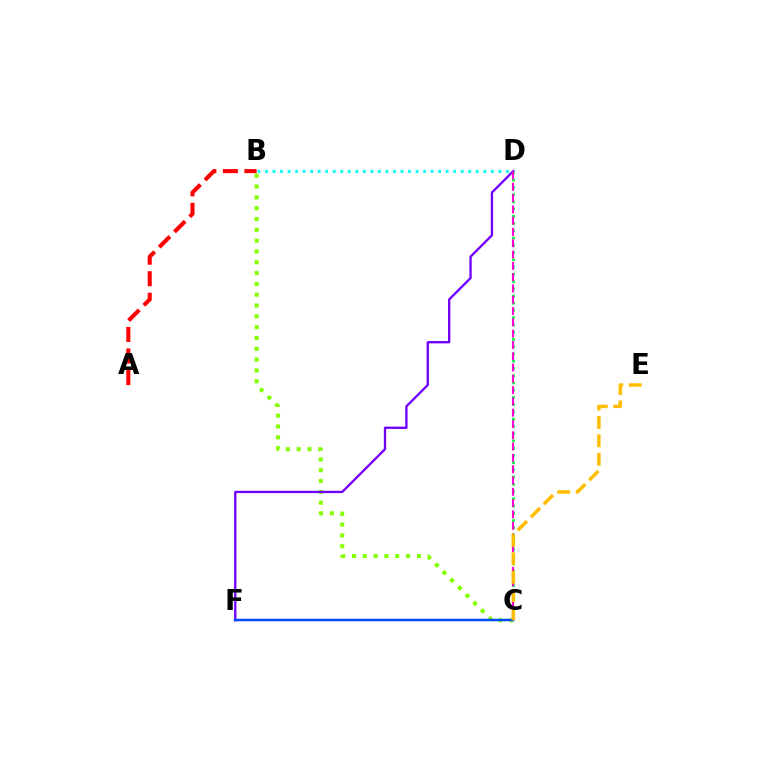{('B', 'D'): [{'color': '#00fff6', 'line_style': 'dotted', 'thickness': 2.05}], ('B', 'C'): [{'color': '#84ff00', 'line_style': 'dotted', 'thickness': 2.94}], ('D', 'F'): [{'color': '#7200ff', 'line_style': 'solid', 'thickness': 1.68}], ('A', 'B'): [{'color': '#ff0000', 'line_style': 'dashed', 'thickness': 2.92}], ('C', 'D'): [{'color': '#00ff39', 'line_style': 'dotted', 'thickness': 1.97}, {'color': '#ff00cf', 'line_style': 'dashed', 'thickness': 1.53}], ('C', 'F'): [{'color': '#004bff', 'line_style': 'solid', 'thickness': 1.79}], ('C', 'E'): [{'color': '#ffbd00', 'line_style': 'dashed', 'thickness': 2.5}]}